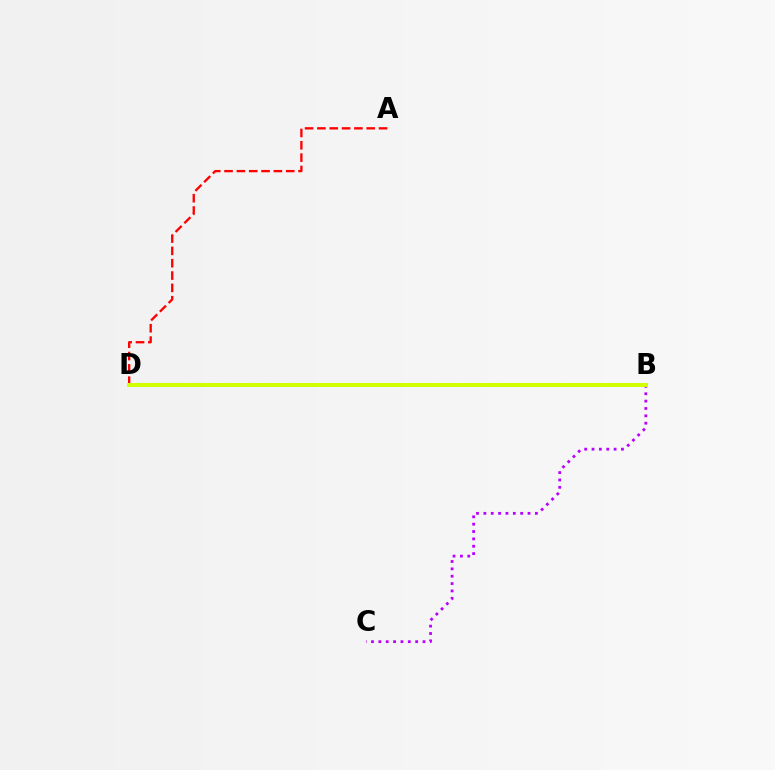{('B', 'D'): [{'color': '#0074ff', 'line_style': 'dashed', 'thickness': 2.01}, {'color': '#00ff5c', 'line_style': 'dashed', 'thickness': 2.83}, {'color': '#d1ff00', 'line_style': 'solid', 'thickness': 2.87}], ('A', 'D'): [{'color': '#ff0000', 'line_style': 'dashed', 'thickness': 1.68}], ('B', 'C'): [{'color': '#b900ff', 'line_style': 'dotted', 'thickness': 2.0}]}